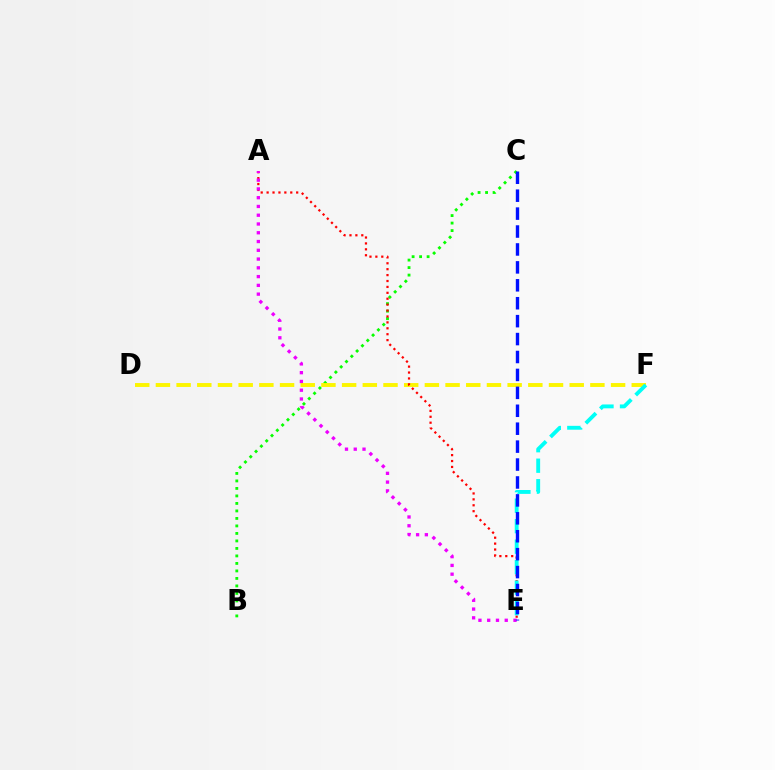{('B', 'C'): [{'color': '#08ff00', 'line_style': 'dotted', 'thickness': 2.04}], ('D', 'F'): [{'color': '#fcf500', 'line_style': 'dashed', 'thickness': 2.81}], ('A', 'E'): [{'color': '#ff0000', 'line_style': 'dotted', 'thickness': 1.61}, {'color': '#ee00ff', 'line_style': 'dotted', 'thickness': 2.38}], ('E', 'F'): [{'color': '#00fff6', 'line_style': 'dashed', 'thickness': 2.78}], ('C', 'E'): [{'color': '#0010ff', 'line_style': 'dashed', 'thickness': 2.43}]}